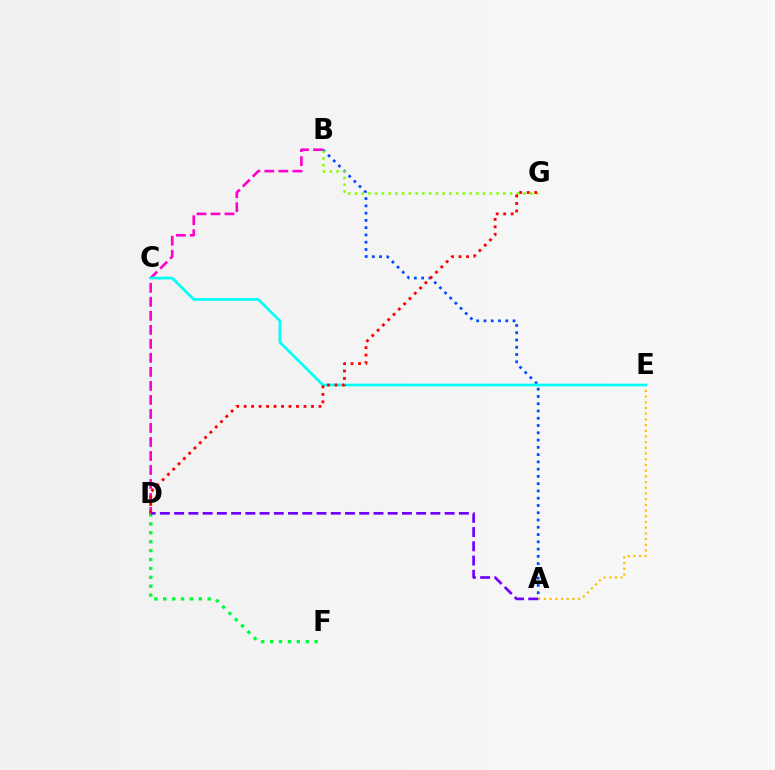{('A', 'E'): [{'color': '#ffbd00', 'line_style': 'dotted', 'thickness': 1.55}], ('B', 'D'): [{'color': '#ff00cf', 'line_style': 'dashed', 'thickness': 1.9}], ('D', 'F'): [{'color': '#00ff39', 'line_style': 'dotted', 'thickness': 2.42}], ('A', 'B'): [{'color': '#004bff', 'line_style': 'dotted', 'thickness': 1.97}], ('C', 'E'): [{'color': '#00fff6', 'line_style': 'solid', 'thickness': 1.94}], ('B', 'G'): [{'color': '#84ff00', 'line_style': 'dotted', 'thickness': 1.83}], ('A', 'D'): [{'color': '#7200ff', 'line_style': 'dashed', 'thickness': 1.93}], ('D', 'G'): [{'color': '#ff0000', 'line_style': 'dotted', 'thickness': 2.03}]}